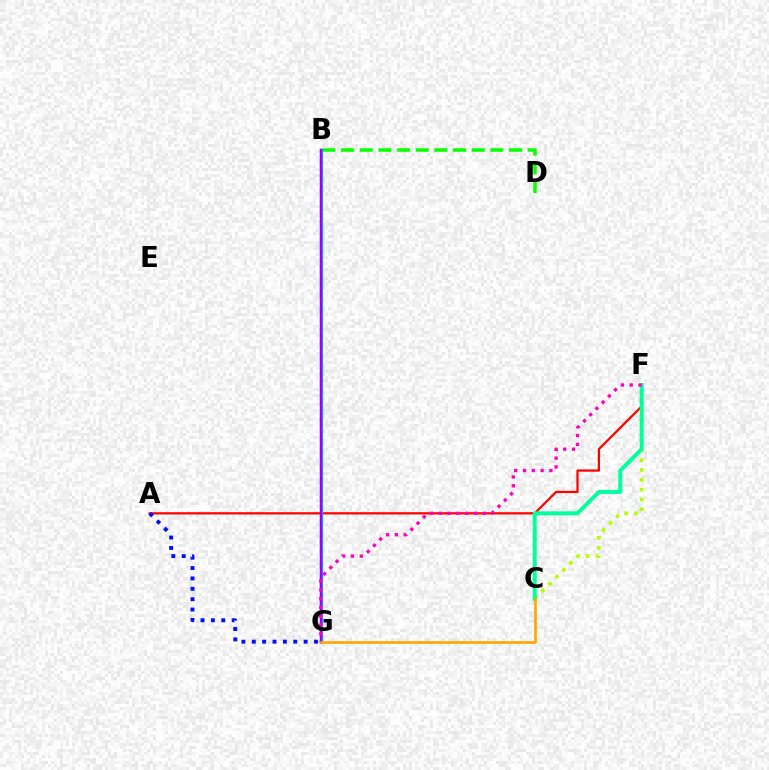{('A', 'F'): [{'color': '#ff0000', 'line_style': 'solid', 'thickness': 1.62}], ('B', 'D'): [{'color': '#08ff00', 'line_style': 'dashed', 'thickness': 2.53}], ('B', 'G'): [{'color': '#00b5ff', 'line_style': 'solid', 'thickness': 2.29}, {'color': '#9b00ff', 'line_style': 'solid', 'thickness': 1.75}], ('C', 'F'): [{'color': '#b3ff00', 'line_style': 'dotted', 'thickness': 2.67}, {'color': '#00ff9d', 'line_style': 'solid', 'thickness': 2.85}], ('F', 'G'): [{'color': '#ff00bd', 'line_style': 'dotted', 'thickness': 2.39}], ('A', 'G'): [{'color': '#0010ff', 'line_style': 'dotted', 'thickness': 2.82}], ('C', 'G'): [{'color': '#ffa500', 'line_style': 'solid', 'thickness': 1.9}]}